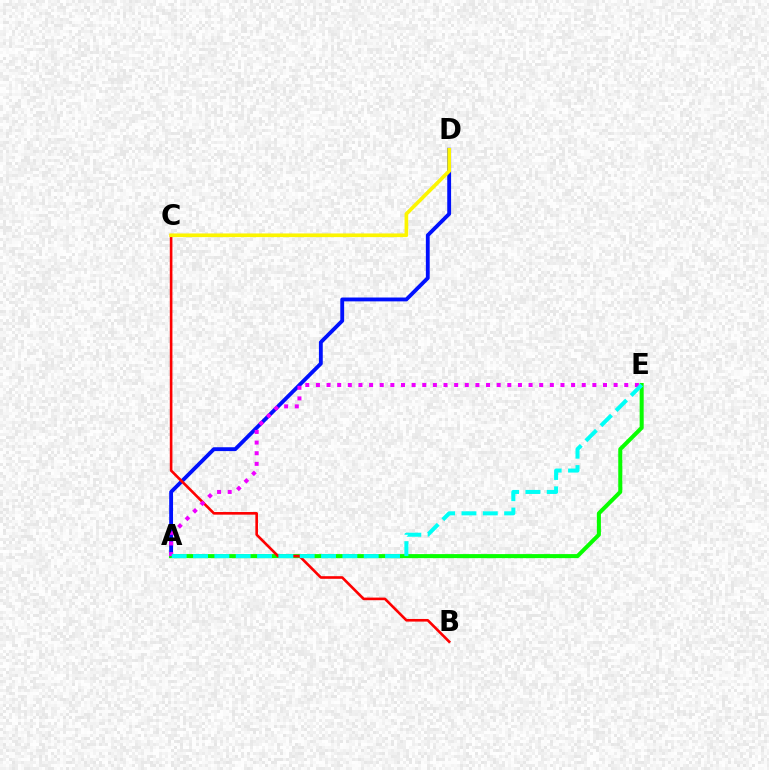{('A', 'D'): [{'color': '#0010ff', 'line_style': 'solid', 'thickness': 2.77}], ('A', 'E'): [{'color': '#08ff00', 'line_style': 'solid', 'thickness': 2.9}, {'color': '#ee00ff', 'line_style': 'dotted', 'thickness': 2.89}, {'color': '#00fff6', 'line_style': 'dashed', 'thickness': 2.9}], ('B', 'C'): [{'color': '#ff0000', 'line_style': 'solid', 'thickness': 1.89}], ('C', 'D'): [{'color': '#fcf500', 'line_style': 'solid', 'thickness': 2.64}]}